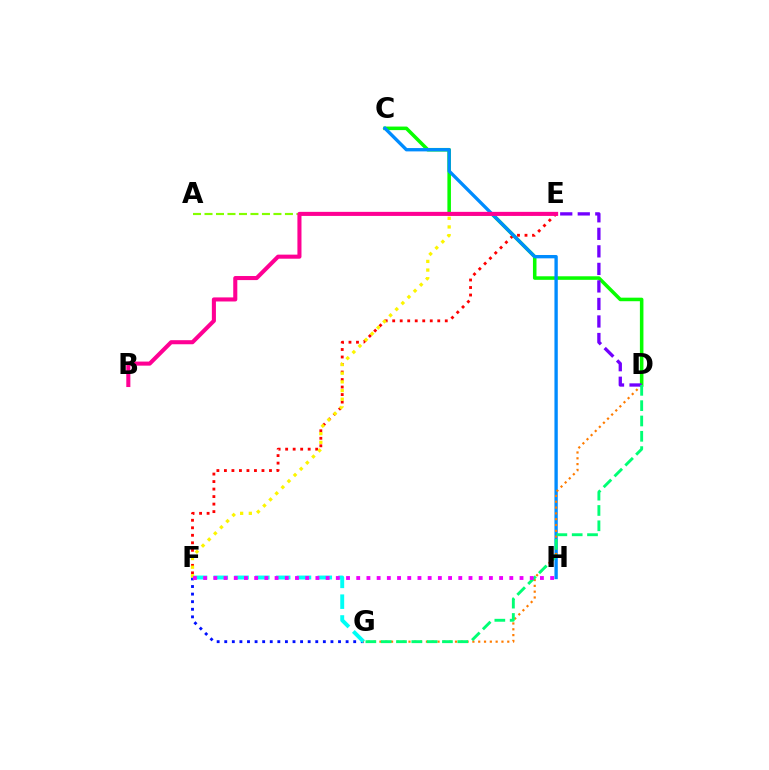{('A', 'E'): [{'color': '#84ff00', 'line_style': 'dashed', 'thickness': 1.56}], ('E', 'F'): [{'color': '#ff0000', 'line_style': 'dotted', 'thickness': 2.04}, {'color': '#fcf500', 'line_style': 'dotted', 'thickness': 2.35}], ('F', 'G'): [{'color': '#0010ff', 'line_style': 'dotted', 'thickness': 2.06}, {'color': '#00fff6', 'line_style': 'dashed', 'thickness': 2.83}], ('C', 'D'): [{'color': '#08ff00', 'line_style': 'solid', 'thickness': 2.55}], ('C', 'H'): [{'color': '#008cff', 'line_style': 'solid', 'thickness': 2.4}], ('D', 'G'): [{'color': '#ff7c00', 'line_style': 'dotted', 'thickness': 1.58}, {'color': '#00ff74', 'line_style': 'dashed', 'thickness': 2.08}], ('D', 'E'): [{'color': '#7200ff', 'line_style': 'dashed', 'thickness': 2.38}], ('B', 'E'): [{'color': '#ff0094', 'line_style': 'solid', 'thickness': 2.93}], ('F', 'H'): [{'color': '#ee00ff', 'line_style': 'dotted', 'thickness': 2.77}]}